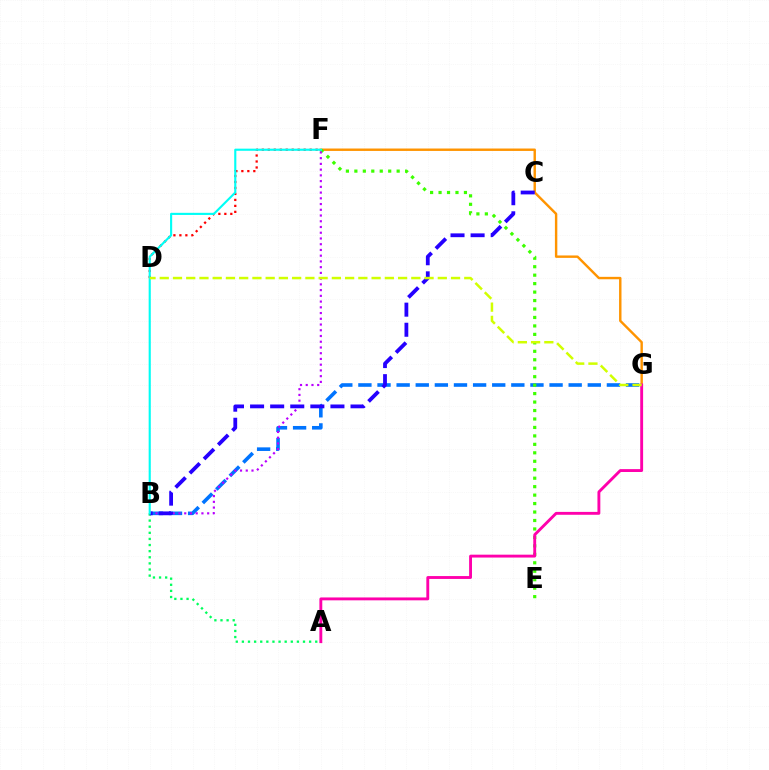{('B', 'G'): [{'color': '#0074ff', 'line_style': 'dashed', 'thickness': 2.6}], ('A', 'B'): [{'color': '#00ff5c', 'line_style': 'dotted', 'thickness': 1.66}], ('F', 'G'): [{'color': '#ff9400', 'line_style': 'solid', 'thickness': 1.74}], ('E', 'F'): [{'color': '#3dff00', 'line_style': 'dotted', 'thickness': 2.3}], ('B', 'F'): [{'color': '#b900ff', 'line_style': 'dotted', 'thickness': 1.56}, {'color': '#00fff6', 'line_style': 'solid', 'thickness': 1.53}], ('D', 'F'): [{'color': '#ff0000', 'line_style': 'dotted', 'thickness': 1.62}], ('B', 'C'): [{'color': '#2500ff', 'line_style': 'dashed', 'thickness': 2.73}], ('A', 'G'): [{'color': '#ff00ac', 'line_style': 'solid', 'thickness': 2.07}], ('D', 'G'): [{'color': '#d1ff00', 'line_style': 'dashed', 'thickness': 1.8}]}